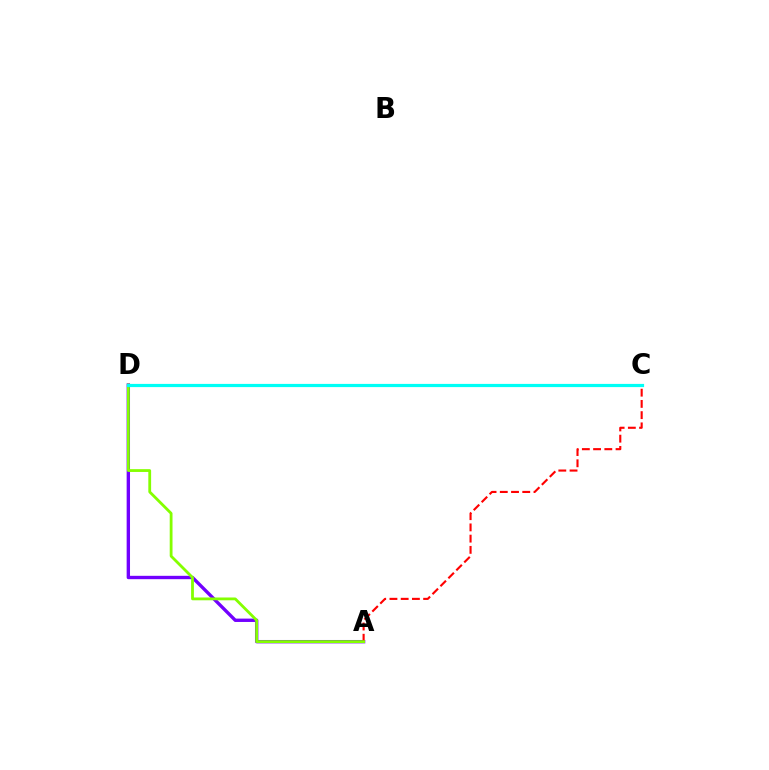{('A', 'D'): [{'color': '#7200ff', 'line_style': 'solid', 'thickness': 2.42}, {'color': '#84ff00', 'line_style': 'solid', 'thickness': 2.02}], ('A', 'C'): [{'color': '#ff0000', 'line_style': 'dashed', 'thickness': 1.53}], ('C', 'D'): [{'color': '#00fff6', 'line_style': 'solid', 'thickness': 2.31}]}